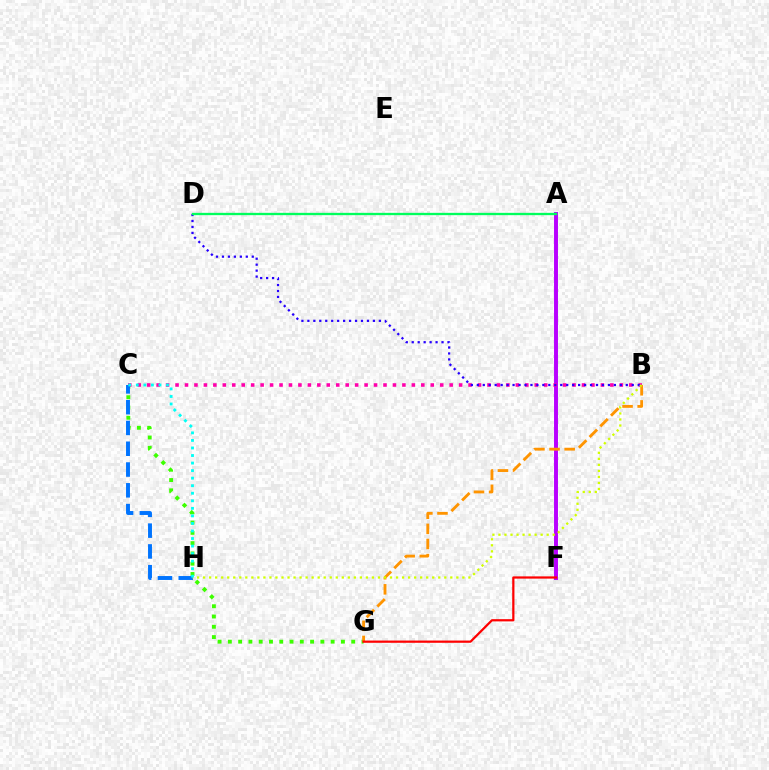{('C', 'G'): [{'color': '#3dff00', 'line_style': 'dotted', 'thickness': 2.79}], ('A', 'F'): [{'color': '#b900ff', 'line_style': 'solid', 'thickness': 2.83}], ('B', 'G'): [{'color': '#ff9400', 'line_style': 'dashed', 'thickness': 2.05}], ('B', 'C'): [{'color': '#ff00ac', 'line_style': 'dotted', 'thickness': 2.57}], ('B', 'D'): [{'color': '#2500ff', 'line_style': 'dotted', 'thickness': 1.62}], ('C', 'H'): [{'color': '#0074ff', 'line_style': 'dashed', 'thickness': 2.82}, {'color': '#00fff6', 'line_style': 'dotted', 'thickness': 2.05}], ('F', 'G'): [{'color': '#ff0000', 'line_style': 'solid', 'thickness': 1.61}], ('B', 'H'): [{'color': '#d1ff00', 'line_style': 'dotted', 'thickness': 1.64}], ('A', 'D'): [{'color': '#00ff5c', 'line_style': 'solid', 'thickness': 1.67}]}